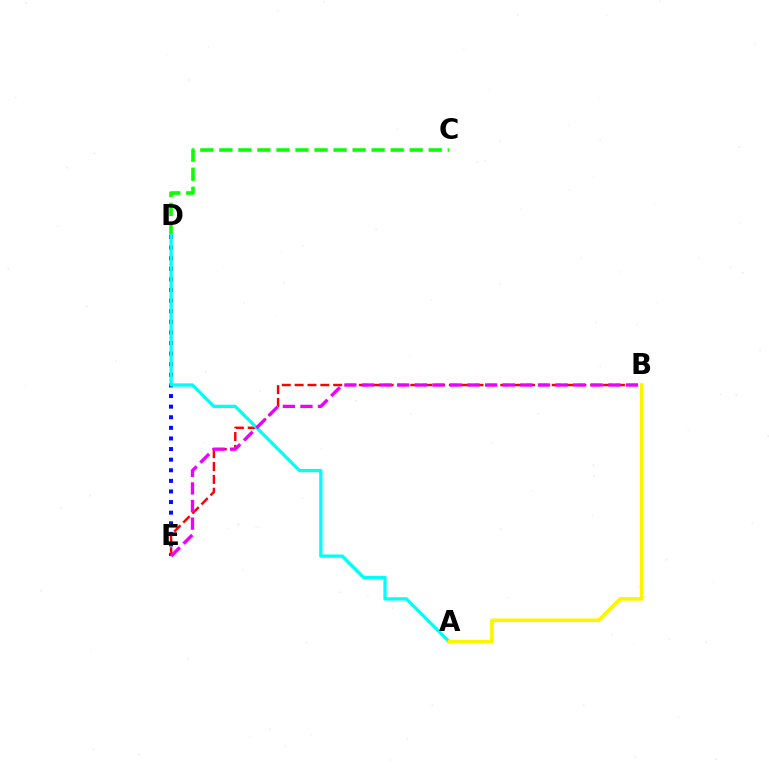{('C', 'D'): [{'color': '#08ff00', 'line_style': 'dashed', 'thickness': 2.59}], ('D', 'E'): [{'color': '#0010ff', 'line_style': 'dotted', 'thickness': 2.88}], ('B', 'E'): [{'color': '#ff0000', 'line_style': 'dashed', 'thickness': 1.75}, {'color': '#ee00ff', 'line_style': 'dashed', 'thickness': 2.39}], ('A', 'D'): [{'color': '#00fff6', 'line_style': 'solid', 'thickness': 2.38}], ('A', 'B'): [{'color': '#fcf500', 'line_style': 'solid', 'thickness': 2.61}]}